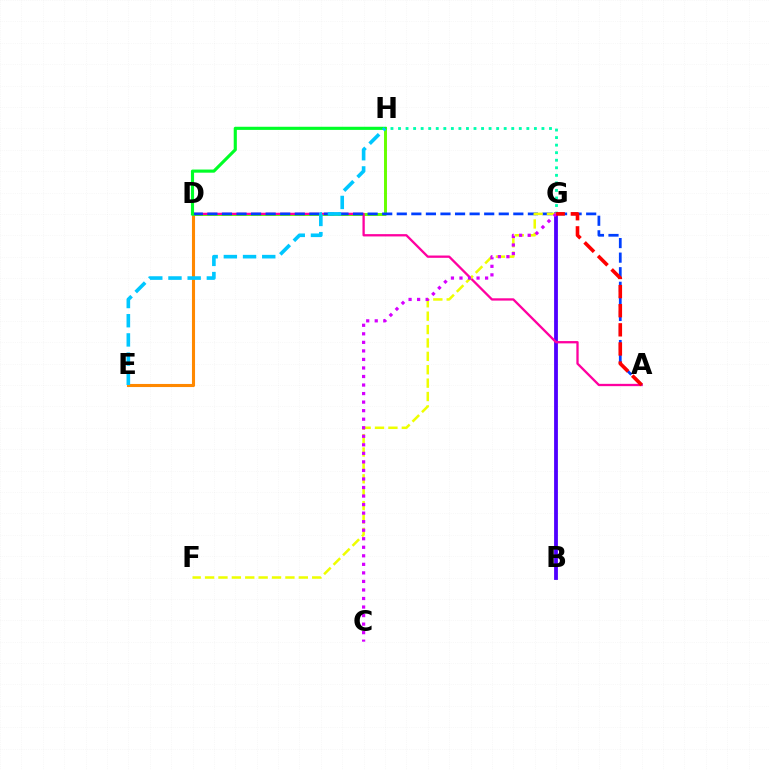{('G', 'H'): [{'color': '#00ffaf', 'line_style': 'dotted', 'thickness': 2.05}], ('B', 'G'): [{'color': '#4f00ff', 'line_style': 'solid', 'thickness': 2.74}], ('D', 'E'): [{'color': '#ff8800', 'line_style': 'solid', 'thickness': 2.22}], ('D', 'H'): [{'color': '#66ff00', 'line_style': 'solid', 'thickness': 2.13}, {'color': '#00ff27', 'line_style': 'solid', 'thickness': 2.26}], ('A', 'D'): [{'color': '#ff00a0', 'line_style': 'solid', 'thickness': 1.66}, {'color': '#003fff', 'line_style': 'dashed', 'thickness': 1.98}], ('F', 'G'): [{'color': '#eeff00', 'line_style': 'dashed', 'thickness': 1.82}], ('C', 'G'): [{'color': '#d600ff', 'line_style': 'dotted', 'thickness': 2.32}], ('A', 'G'): [{'color': '#ff0000', 'line_style': 'dashed', 'thickness': 2.6}], ('E', 'H'): [{'color': '#00c7ff', 'line_style': 'dashed', 'thickness': 2.61}]}